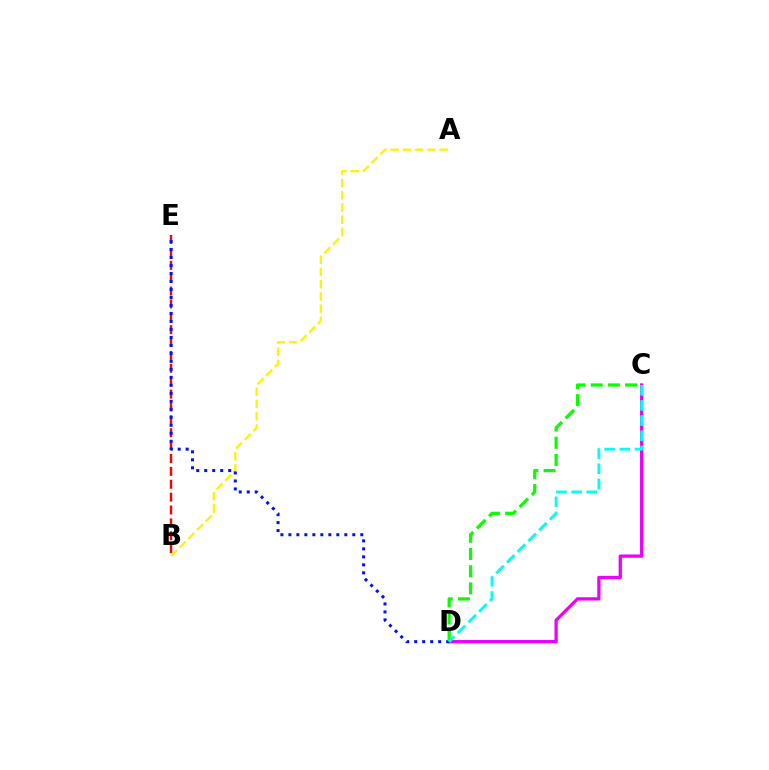{('B', 'E'): [{'color': '#ff0000', 'line_style': 'dashed', 'thickness': 1.75}], ('A', 'B'): [{'color': '#fcf500', 'line_style': 'dashed', 'thickness': 1.66}], ('C', 'D'): [{'color': '#ee00ff', 'line_style': 'solid', 'thickness': 2.36}, {'color': '#08ff00', 'line_style': 'dashed', 'thickness': 2.33}, {'color': '#00fff6', 'line_style': 'dashed', 'thickness': 2.06}], ('D', 'E'): [{'color': '#0010ff', 'line_style': 'dotted', 'thickness': 2.17}]}